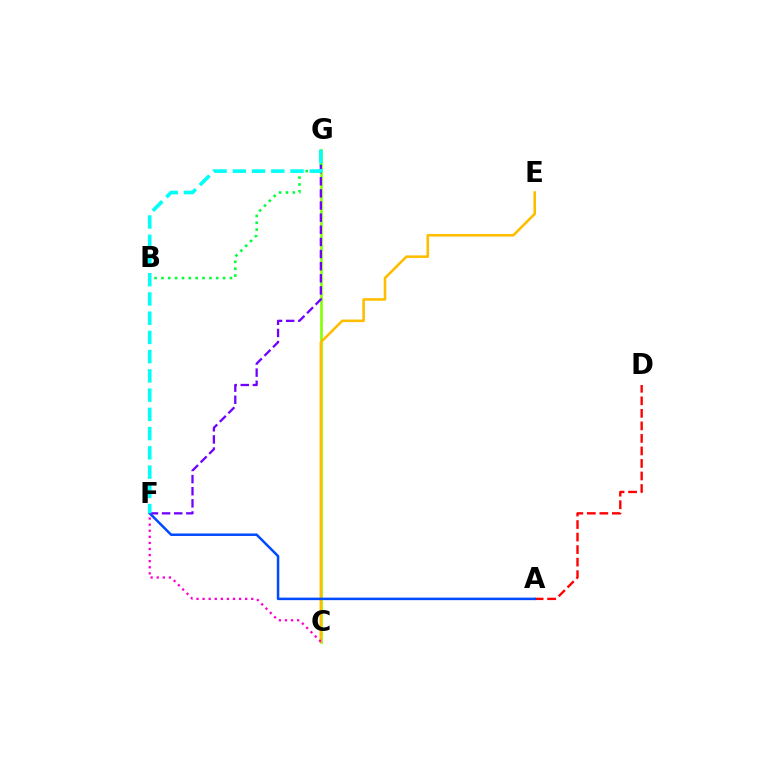{('C', 'G'): [{'color': '#84ff00', 'line_style': 'solid', 'thickness': 1.9}], ('B', 'G'): [{'color': '#00ff39', 'line_style': 'dotted', 'thickness': 1.86}], ('C', 'E'): [{'color': '#ffbd00', 'line_style': 'solid', 'thickness': 1.86}], ('F', 'G'): [{'color': '#7200ff', 'line_style': 'dashed', 'thickness': 1.65}, {'color': '#00fff6', 'line_style': 'dashed', 'thickness': 2.61}], ('A', 'D'): [{'color': '#ff0000', 'line_style': 'dashed', 'thickness': 1.7}], ('A', 'F'): [{'color': '#004bff', 'line_style': 'solid', 'thickness': 1.8}], ('C', 'F'): [{'color': '#ff00cf', 'line_style': 'dotted', 'thickness': 1.65}]}